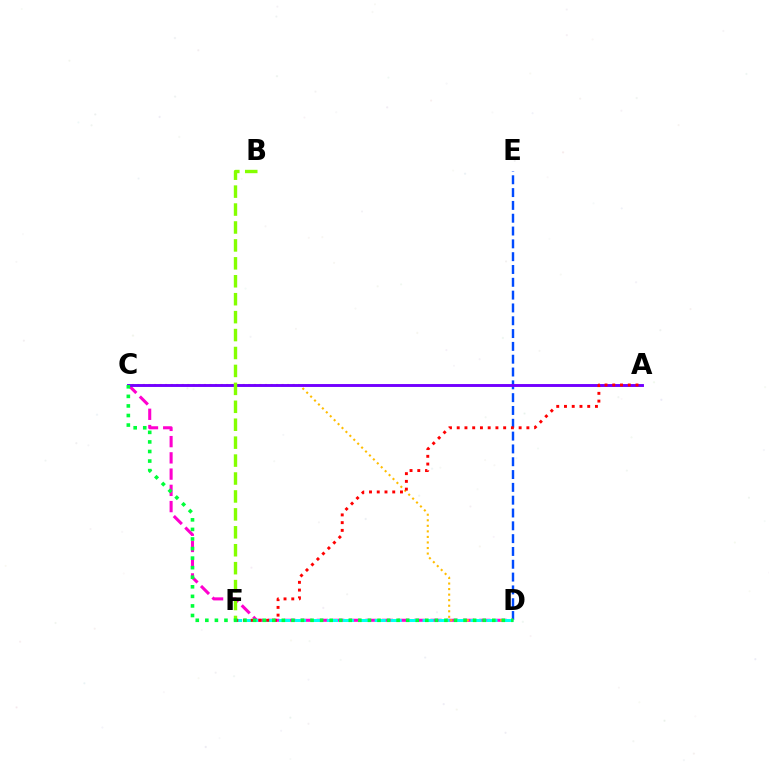{('D', 'E'): [{'color': '#004bff', 'line_style': 'dashed', 'thickness': 1.74}], ('C', 'D'): [{'color': '#ff00cf', 'line_style': 'dashed', 'thickness': 2.21}, {'color': '#ffbd00', 'line_style': 'dotted', 'thickness': 1.51}, {'color': '#00ff39', 'line_style': 'dotted', 'thickness': 2.6}], ('D', 'F'): [{'color': '#00fff6', 'line_style': 'dashed', 'thickness': 2.17}], ('A', 'C'): [{'color': '#7200ff', 'line_style': 'solid', 'thickness': 2.09}], ('A', 'F'): [{'color': '#ff0000', 'line_style': 'dotted', 'thickness': 2.1}], ('B', 'F'): [{'color': '#84ff00', 'line_style': 'dashed', 'thickness': 2.44}]}